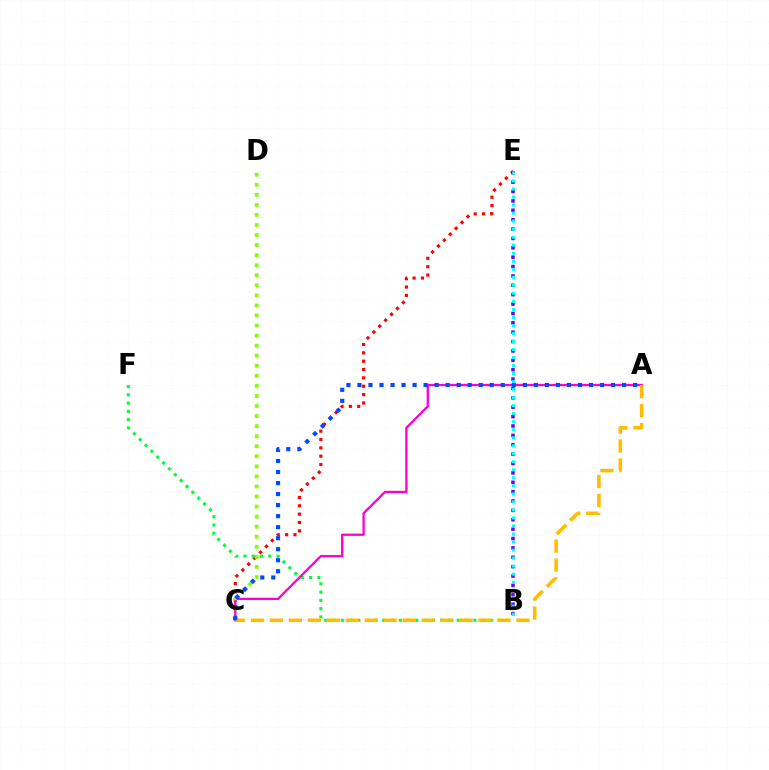{('C', 'E'): [{'color': '#ff0000', 'line_style': 'dotted', 'thickness': 2.27}], ('B', 'E'): [{'color': '#7200ff', 'line_style': 'dotted', 'thickness': 2.55}, {'color': '#00fff6', 'line_style': 'dotted', 'thickness': 2.18}], ('B', 'F'): [{'color': '#00ff39', 'line_style': 'dotted', 'thickness': 2.25}], ('A', 'C'): [{'color': '#ff00cf', 'line_style': 'solid', 'thickness': 1.66}, {'color': '#ffbd00', 'line_style': 'dashed', 'thickness': 2.58}, {'color': '#004bff', 'line_style': 'dotted', 'thickness': 3.0}], ('C', 'D'): [{'color': '#84ff00', 'line_style': 'dotted', 'thickness': 2.73}]}